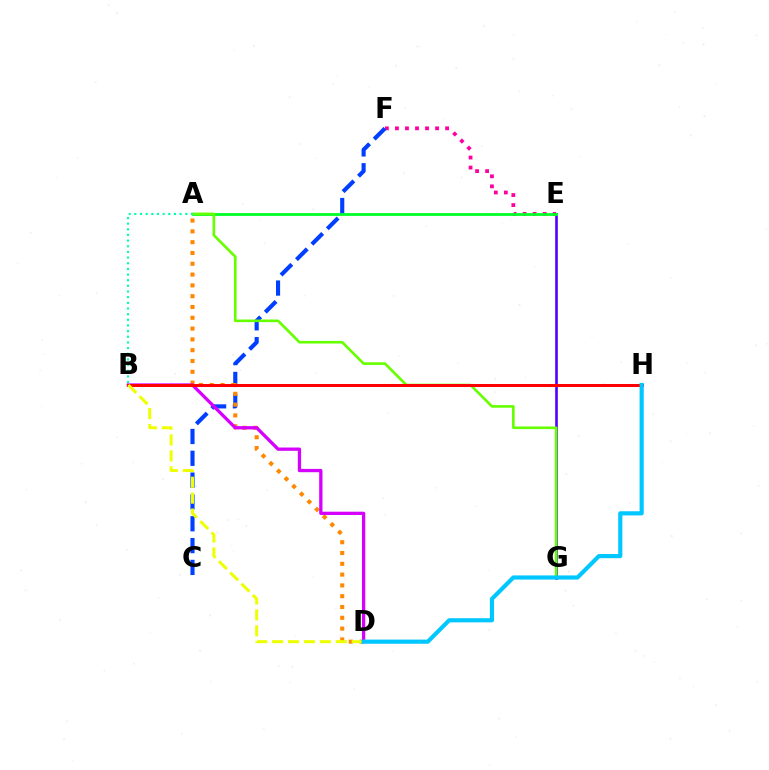{('E', 'G'): [{'color': '#4f00ff', 'line_style': 'solid', 'thickness': 1.89}], ('E', 'F'): [{'color': '#ff00a0', 'line_style': 'dotted', 'thickness': 2.73}], ('A', 'E'): [{'color': '#00ff27', 'line_style': 'solid', 'thickness': 2.01}], ('C', 'F'): [{'color': '#003fff', 'line_style': 'dashed', 'thickness': 2.96}], ('A', 'G'): [{'color': '#66ff00', 'line_style': 'solid', 'thickness': 1.89}], ('A', 'D'): [{'color': '#ff8800', 'line_style': 'dotted', 'thickness': 2.93}], ('B', 'D'): [{'color': '#d600ff', 'line_style': 'solid', 'thickness': 2.37}, {'color': '#eeff00', 'line_style': 'dashed', 'thickness': 2.16}], ('B', 'H'): [{'color': '#ff0000', 'line_style': 'solid', 'thickness': 2.16}], ('A', 'B'): [{'color': '#00ffaf', 'line_style': 'dotted', 'thickness': 1.54}], ('D', 'H'): [{'color': '#00c7ff', 'line_style': 'solid', 'thickness': 2.99}]}